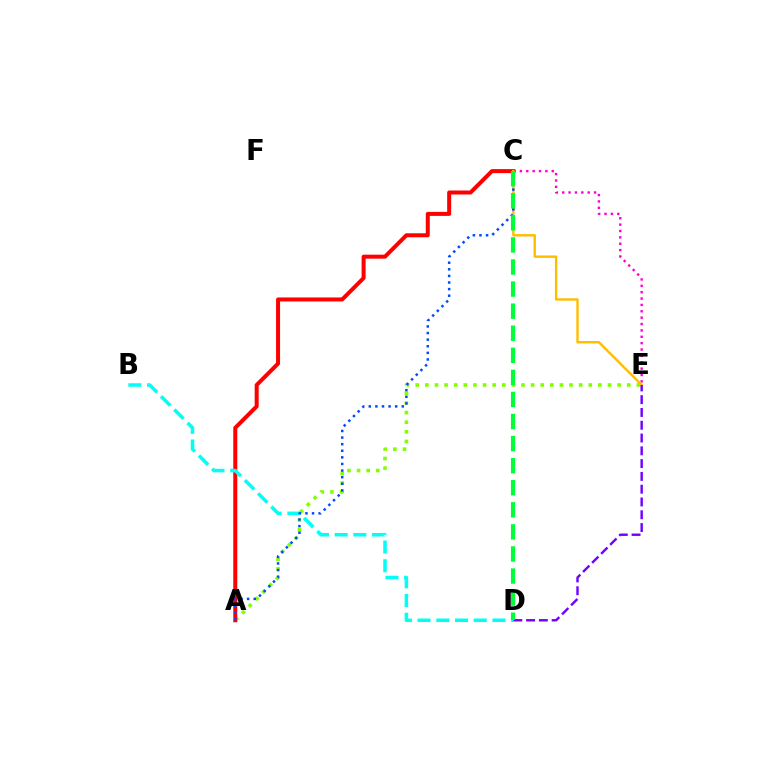{('A', 'E'): [{'color': '#84ff00', 'line_style': 'dotted', 'thickness': 2.61}], ('C', 'E'): [{'color': '#ff00cf', 'line_style': 'dotted', 'thickness': 1.73}, {'color': '#ffbd00', 'line_style': 'solid', 'thickness': 1.72}], ('A', 'C'): [{'color': '#ff0000', 'line_style': 'solid', 'thickness': 2.89}, {'color': '#004bff', 'line_style': 'dotted', 'thickness': 1.79}], ('B', 'D'): [{'color': '#00fff6', 'line_style': 'dashed', 'thickness': 2.54}], ('D', 'E'): [{'color': '#7200ff', 'line_style': 'dashed', 'thickness': 1.74}], ('C', 'D'): [{'color': '#00ff39', 'line_style': 'dashed', 'thickness': 3.0}]}